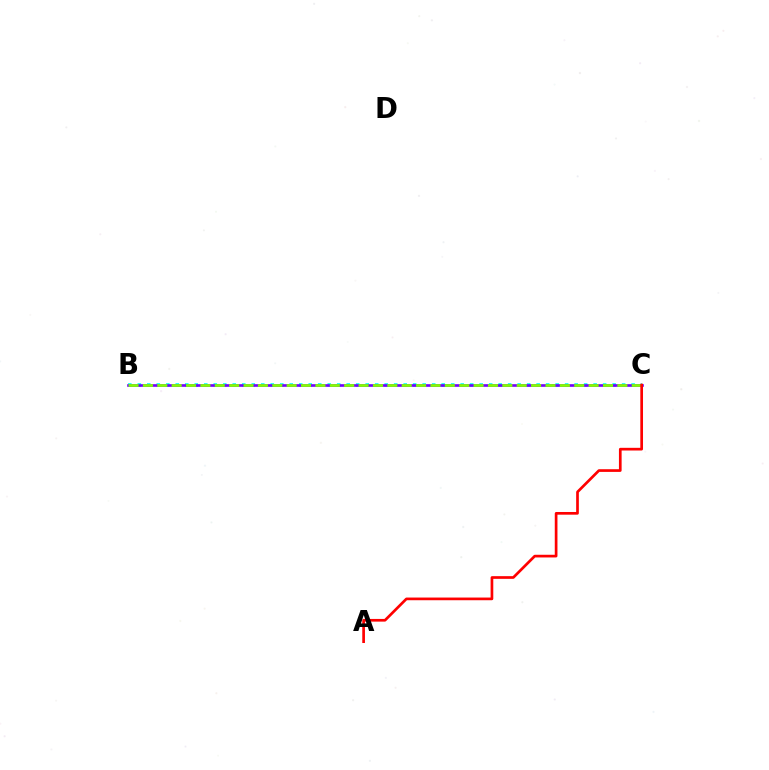{('B', 'C'): [{'color': '#00fff6', 'line_style': 'dotted', 'thickness': 2.58}, {'color': '#7200ff', 'line_style': 'solid', 'thickness': 1.91}, {'color': '#84ff00', 'line_style': 'dashed', 'thickness': 1.95}], ('A', 'C'): [{'color': '#ff0000', 'line_style': 'solid', 'thickness': 1.94}]}